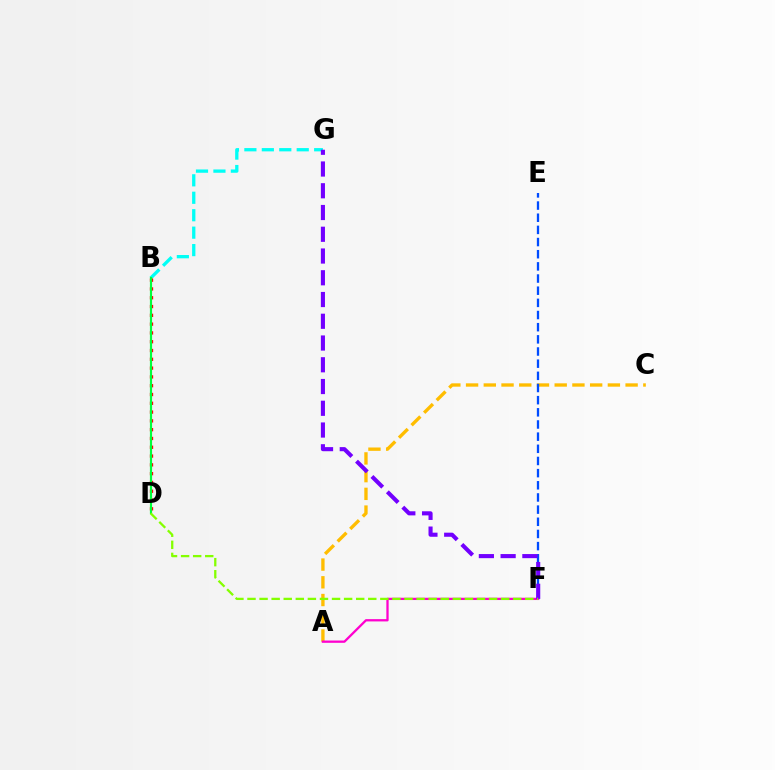{('B', 'G'): [{'color': '#00fff6', 'line_style': 'dashed', 'thickness': 2.37}], ('B', 'D'): [{'color': '#ff0000', 'line_style': 'dotted', 'thickness': 2.39}, {'color': '#00ff39', 'line_style': 'solid', 'thickness': 1.57}], ('A', 'C'): [{'color': '#ffbd00', 'line_style': 'dashed', 'thickness': 2.41}], ('A', 'F'): [{'color': '#ff00cf', 'line_style': 'solid', 'thickness': 1.65}], ('E', 'F'): [{'color': '#004bff', 'line_style': 'dashed', 'thickness': 1.65}], ('F', 'G'): [{'color': '#7200ff', 'line_style': 'dashed', 'thickness': 2.95}], ('D', 'F'): [{'color': '#84ff00', 'line_style': 'dashed', 'thickness': 1.64}]}